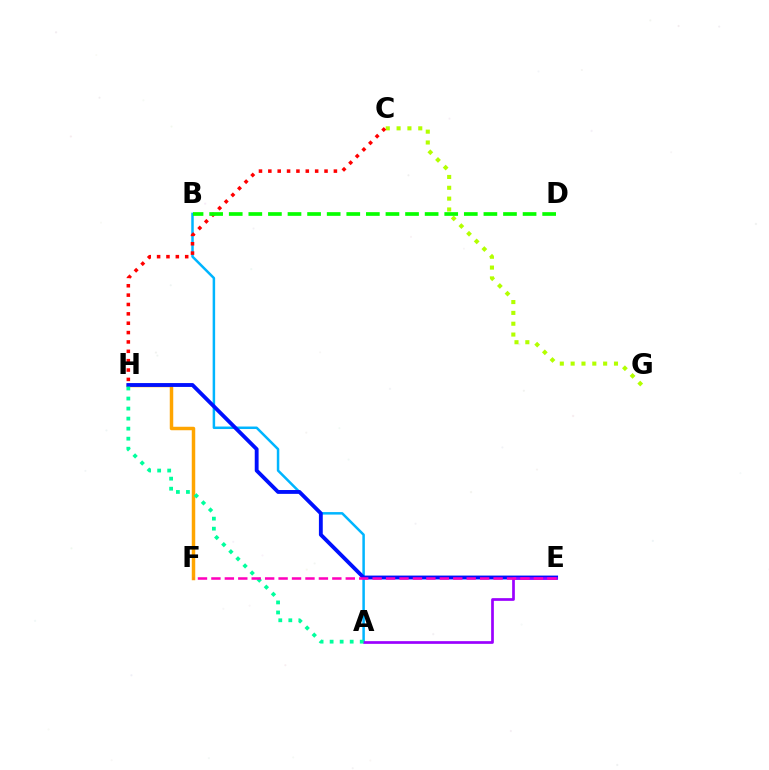{('A', 'B'): [{'color': '#00b5ff', 'line_style': 'solid', 'thickness': 1.8}], ('F', 'H'): [{'color': '#ffa500', 'line_style': 'solid', 'thickness': 2.5}], ('C', 'G'): [{'color': '#b3ff00', 'line_style': 'dotted', 'thickness': 2.94}], ('E', 'H'): [{'color': '#0010ff', 'line_style': 'solid', 'thickness': 2.77}], ('C', 'H'): [{'color': '#ff0000', 'line_style': 'dotted', 'thickness': 2.54}], ('A', 'E'): [{'color': '#9b00ff', 'line_style': 'solid', 'thickness': 1.95}], ('B', 'D'): [{'color': '#08ff00', 'line_style': 'dashed', 'thickness': 2.66}], ('A', 'H'): [{'color': '#00ff9d', 'line_style': 'dotted', 'thickness': 2.73}], ('E', 'F'): [{'color': '#ff00bd', 'line_style': 'dashed', 'thickness': 1.83}]}